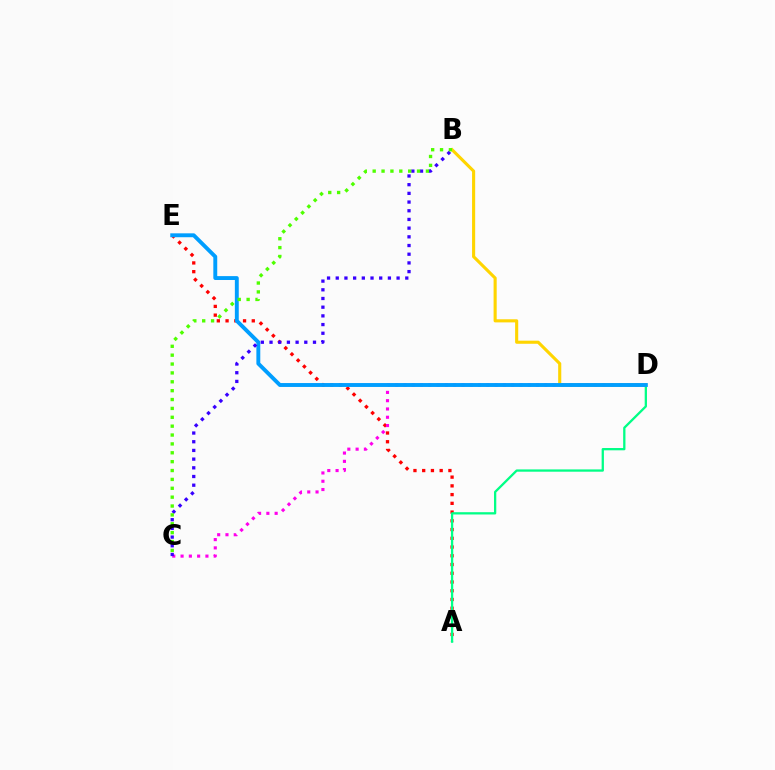{('A', 'E'): [{'color': '#ff0000', 'line_style': 'dotted', 'thickness': 2.37}], ('C', 'D'): [{'color': '#ff00ed', 'line_style': 'dotted', 'thickness': 2.25}], ('B', 'D'): [{'color': '#ffd500', 'line_style': 'solid', 'thickness': 2.24}], ('A', 'D'): [{'color': '#00ff86', 'line_style': 'solid', 'thickness': 1.65}], ('D', 'E'): [{'color': '#009eff', 'line_style': 'solid', 'thickness': 2.81}], ('B', 'C'): [{'color': '#3700ff', 'line_style': 'dotted', 'thickness': 2.36}, {'color': '#4fff00', 'line_style': 'dotted', 'thickness': 2.41}]}